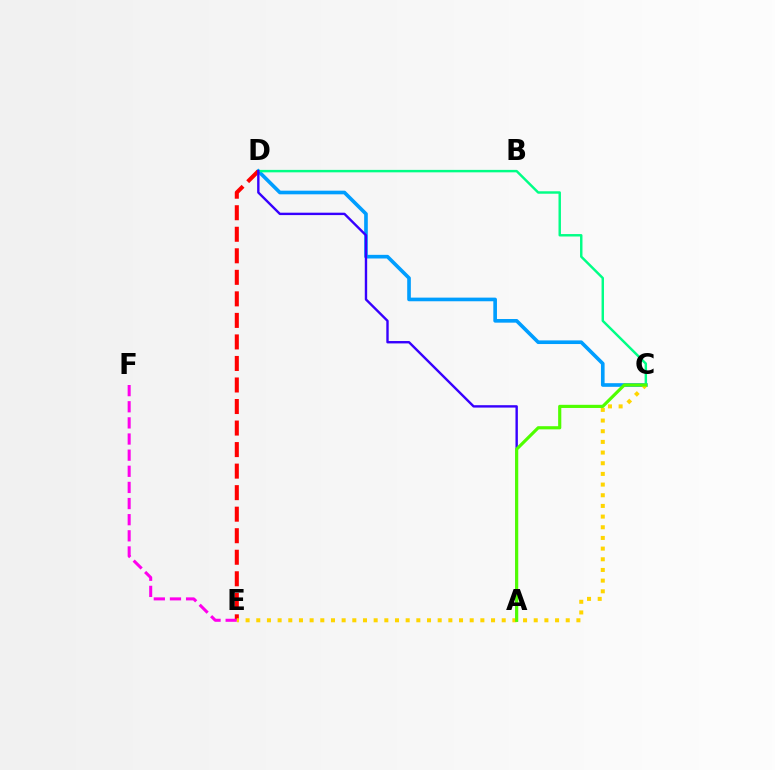{('C', 'D'): [{'color': '#009eff', 'line_style': 'solid', 'thickness': 2.62}, {'color': '#00ff86', 'line_style': 'solid', 'thickness': 1.76}], ('D', 'E'): [{'color': '#ff0000', 'line_style': 'dashed', 'thickness': 2.93}], ('E', 'F'): [{'color': '#ff00ed', 'line_style': 'dashed', 'thickness': 2.19}], ('A', 'D'): [{'color': '#3700ff', 'line_style': 'solid', 'thickness': 1.72}], ('C', 'E'): [{'color': '#ffd500', 'line_style': 'dotted', 'thickness': 2.9}], ('A', 'C'): [{'color': '#4fff00', 'line_style': 'solid', 'thickness': 2.27}]}